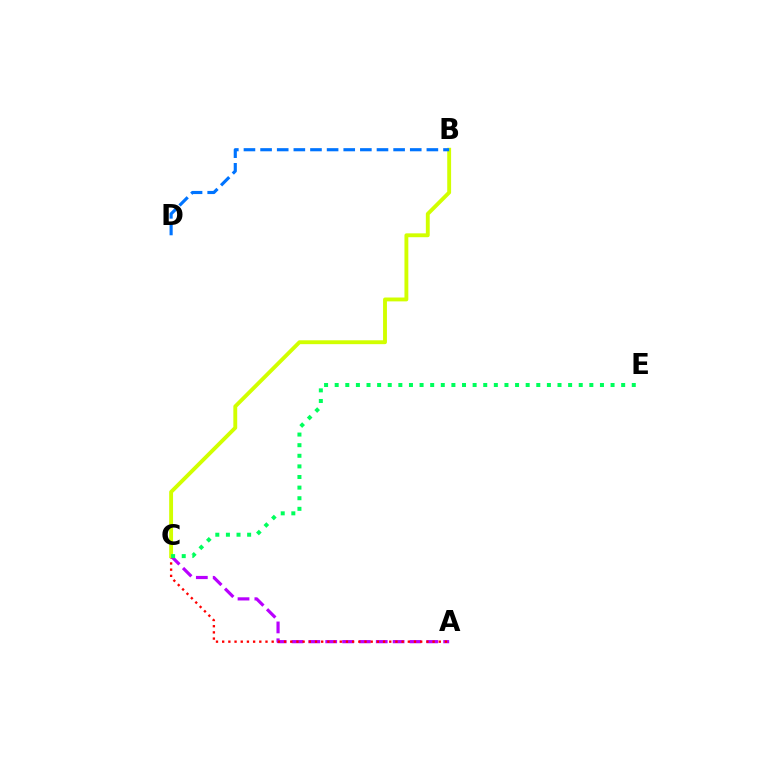{('A', 'C'): [{'color': '#b900ff', 'line_style': 'dashed', 'thickness': 2.29}, {'color': '#ff0000', 'line_style': 'dotted', 'thickness': 1.68}], ('B', 'C'): [{'color': '#d1ff00', 'line_style': 'solid', 'thickness': 2.79}], ('B', 'D'): [{'color': '#0074ff', 'line_style': 'dashed', 'thickness': 2.26}], ('C', 'E'): [{'color': '#00ff5c', 'line_style': 'dotted', 'thickness': 2.88}]}